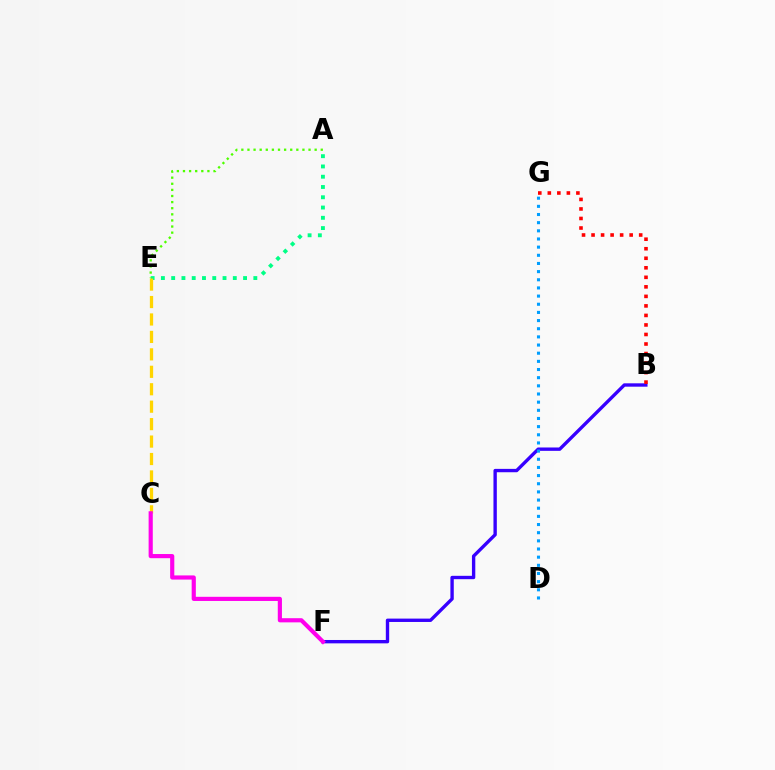{('A', 'E'): [{'color': '#00ff86', 'line_style': 'dotted', 'thickness': 2.79}, {'color': '#4fff00', 'line_style': 'dotted', 'thickness': 1.66}], ('C', 'E'): [{'color': '#ffd500', 'line_style': 'dashed', 'thickness': 2.37}], ('B', 'F'): [{'color': '#3700ff', 'line_style': 'solid', 'thickness': 2.42}], ('D', 'G'): [{'color': '#009eff', 'line_style': 'dotted', 'thickness': 2.22}], ('B', 'G'): [{'color': '#ff0000', 'line_style': 'dotted', 'thickness': 2.59}], ('C', 'F'): [{'color': '#ff00ed', 'line_style': 'solid', 'thickness': 2.99}]}